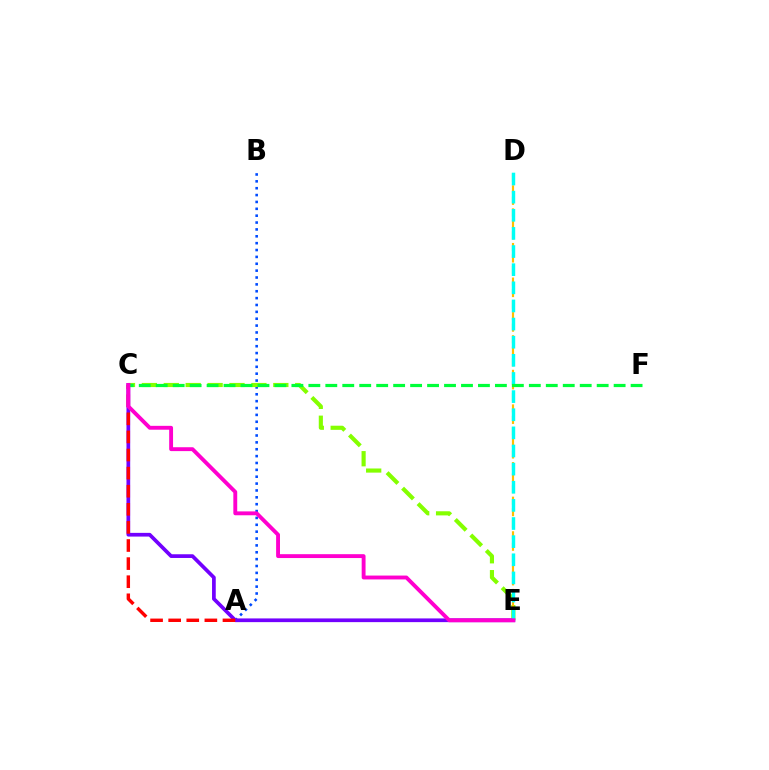{('A', 'B'): [{'color': '#004bff', 'line_style': 'dotted', 'thickness': 1.87}], ('C', 'E'): [{'color': '#84ff00', 'line_style': 'dashed', 'thickness': 2.98}, {'color': '#7200ff', 'line_style': 'solid', 'thickness': 2.67}, {'color': '#ff00cf', 'line_style': 'solid', 'thickness': 2.79}], ('D', 'E'): [{'color': '#ffbd00', 'line_style': 'dashed', 'thickness': 1.57}, {'color': '#00fff6', 'line_style': 'dashed', 'thickness': 2.46}], ('A', 'C'): [{'color': '#ff0000', 'line_style': 'dashed', 'thickness': 2.46}], ('C', 'F'): [{'color': '#00ff39', 'line_style': 'dashed', 'thickness': 2.3}]}